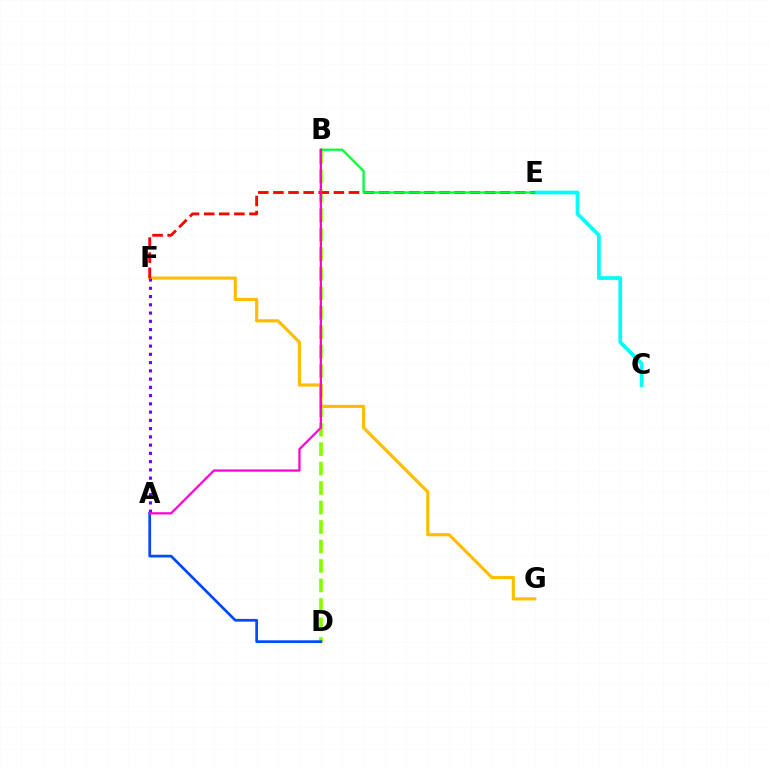{('B', 'D'): [{'color': '#84ff00', 'line_style': 'dashed', 'thickness': 2.65}], ('F', 'G'): [{'color': '#ffbd00', 'line_style': 'solid', 'thickness': 2.27}], ('C', 'E'): [{'color': '#00fff6', 'line_style': 'solid', 'thickness': 2.71}], ('E', 'F'): [{'color': '#ff0000', 'line_style': 'dashed', 'thickness': 2.05}], ('B', 'E'): [{'color': '#00ff39', 'line_style': 'solid', 'thickness': 1.65}], ('A', 'D'): [{'color': '#004bff', 'line_style': 'solid', 'thickness': 1.97}], ('A', 'F'): [{'color': '#7200ff', 'line_style': 'dotted', 'thickness': 2.24}], ('A', 'B'): [{'color': '#ff00cf', 'line_style': 'solid', 'thickness': 1.61}]}